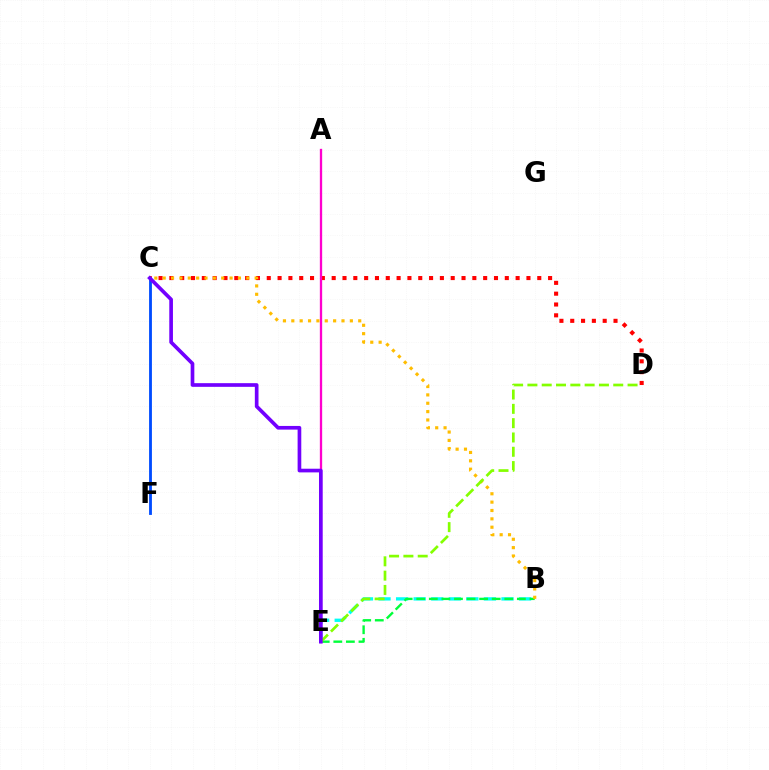{('B', 'E'): [{'color': '#00fff6', 'line_style': 'dashed', 'thickness': 2.39}, {'color': '#00ff39', 'line_style': 'dashed', 'thickness': 1.71}], ('C', 'D'): [{'color': '#ff0000', 'line_style': 'dotted', 'thickness': 2.94}], ('A', 'E'): [{'color': '#ff00cf', 'line_style': 'solid', 'thickness': 1.66}], ('B', 'C'): [{'color': '#ffbd00', 'line_style': 'dotted', 'thickness': 2.27}], ('C', 'F'): [{'color': '#004bff', 'line_style': 'solid', 'thickness': 2.04}], ('D', 'E'): [{'color': '#84ff00', 'line_style': 'dashed', 'thickness': 1.94}], ('C', 'E'): [{'color': '#7200ff', 'line_style': 'solid', 'thickness': 2.64}]}